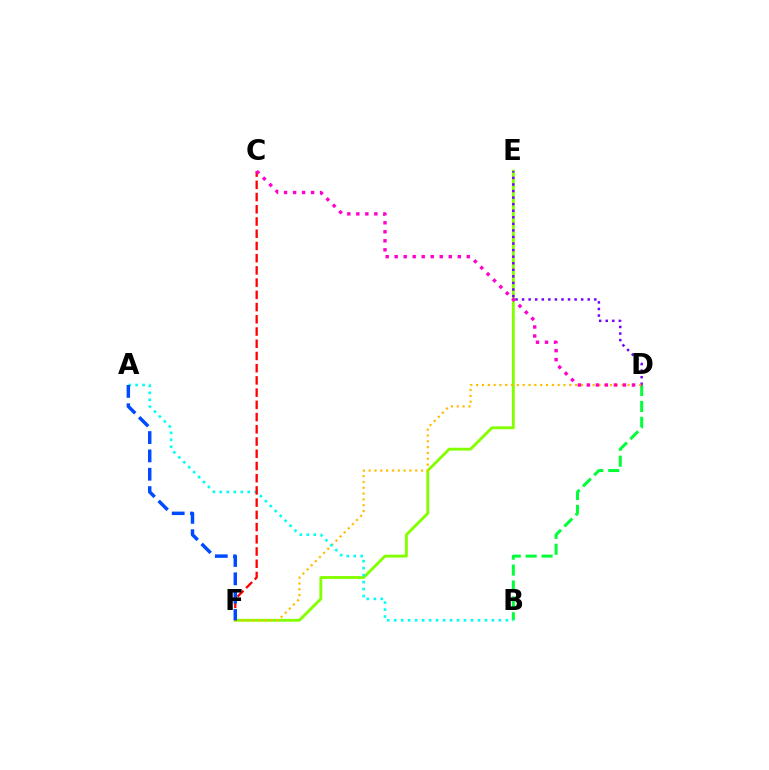{('E', 'F'): [{'color': '#84ff00', 'line_style': 'solid', 'thickness': 2.07}], ('D', 'E'): [{'color': '#7200ff', 'line_style': 'dotted', 'thickness': 1.78}], ('B', 'D'): [{'color': '#00ff39', 'line_style': 'dashed', 'thickness': 2.16}], ('D', 'F'): [{'color': '#ffbd00', 'line_style': 'dotted', 'thickness': 1.58}], ('A', 'B'): [{'color': '#00fff6', 'line_style': 'dotted', 'thickness': 1.9}], ('C', 'F'): [{'color': '#ff0000', 'line_style': 'dashed', 'thickness': 1.66}], ('C', 'D'): [{'color': '#ff00cf', 'line_style': 'dotted', 'thickness': 2.45}], ('A', 'F'): [{'color': '#004bff', 'line_style': 'dashed', 'thickness': 2.49}]}